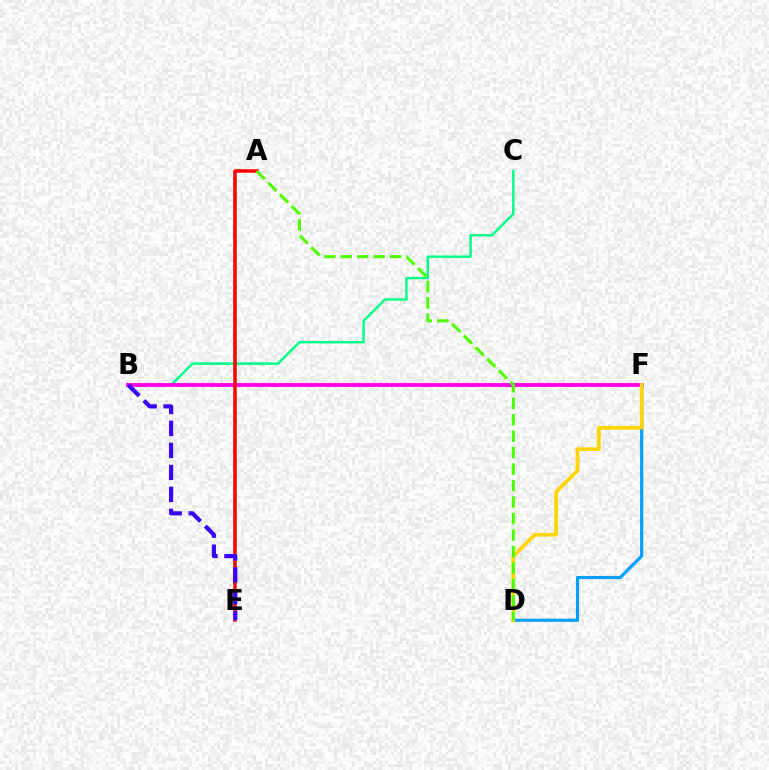{('D', 'F'): [{'color': '#009eff', 'line_style': 'solid', 'thickness': 2.28}, {'color': '#ffd500', 'line_style': 'solid', 'thickness': 2.66}], ('B', 'C'): [{'color': '#00ff86', 'line_style': 'solid', 'thickness': 1.78}], ('B', 'F'): [{'color': '#ff00ed', 'line_style': 'solid', 'thickness': 2.77}], ('A', 'E'): [{'color': '#ff0000', 'line_style': 'solid', 'thickness': 2.52}], ('A', 'D'): [{'color': '#4fff00', 'line_style': 'dashed', 'thickness': 2.24}], ('B', 'E'): [{'color': '#3700ff', 'line_style': 'dashed', 'thickness': 2.99}]}